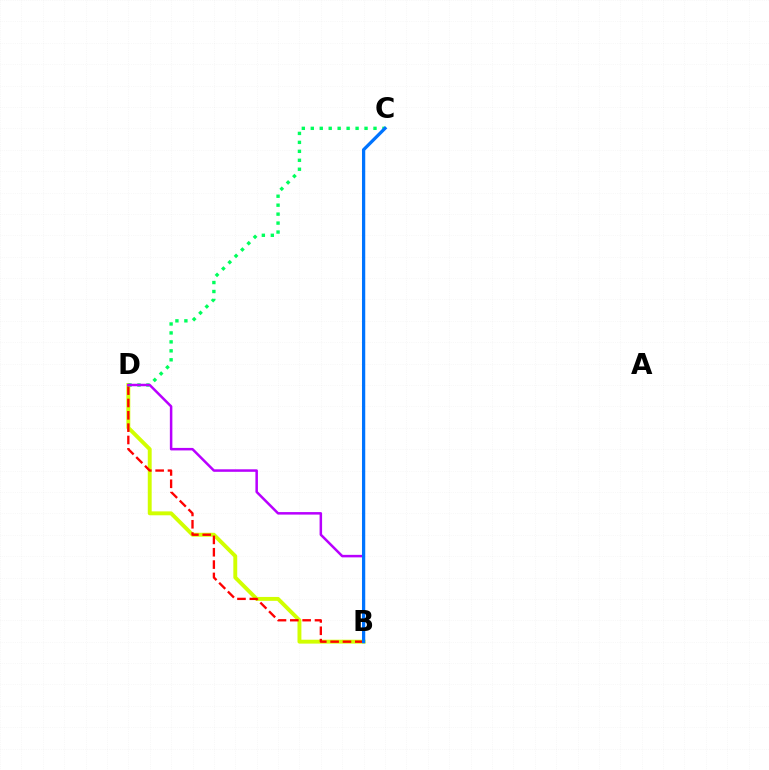{('B', 'D'): [{'color': '#d1ff00', 'line_style': 'solid', 'thickness': 2.81}, {'color': '#ff0000', 'line_style': 'dashed', 'thickness': 1.68}, {'color': '#b900ff', 'line_style': 'solid', 'thickness': 1.81}], ('C', 'D'): [{'color': '#00ff5c', 'line_style': 'dotted', 'thickness': 2.43}], ('B', 'C'): [{'color': '#0074ff', 'line_style': 'solid', 'thickness': 2.35}]}